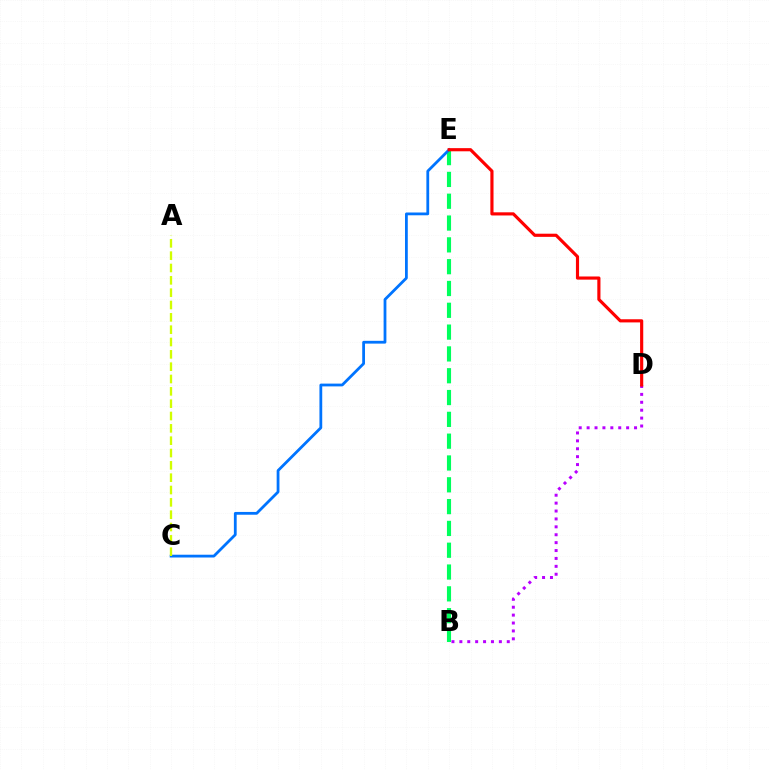{('B', 'E'): [{'color': '#00ff5c', 'line_style': 'dashed', 'thickness': 2.96}], ('B', 'D'): [{'color': '#b900ff', 'line_style': 'dotted', 'thickness': 2.15}], ('C', 'E'): [{'color': '#0074ff', 'line_style': 'solid', 'thickness': 2.01}], ('A', 'C'): [{'color': '#d1ff00', 'line_style': 'dashed', 'thickness': 1.68}], ('D', 'E'): [{'color': '#ff0000', 'line_style': 'solid', 'thickness': 2.27}]}